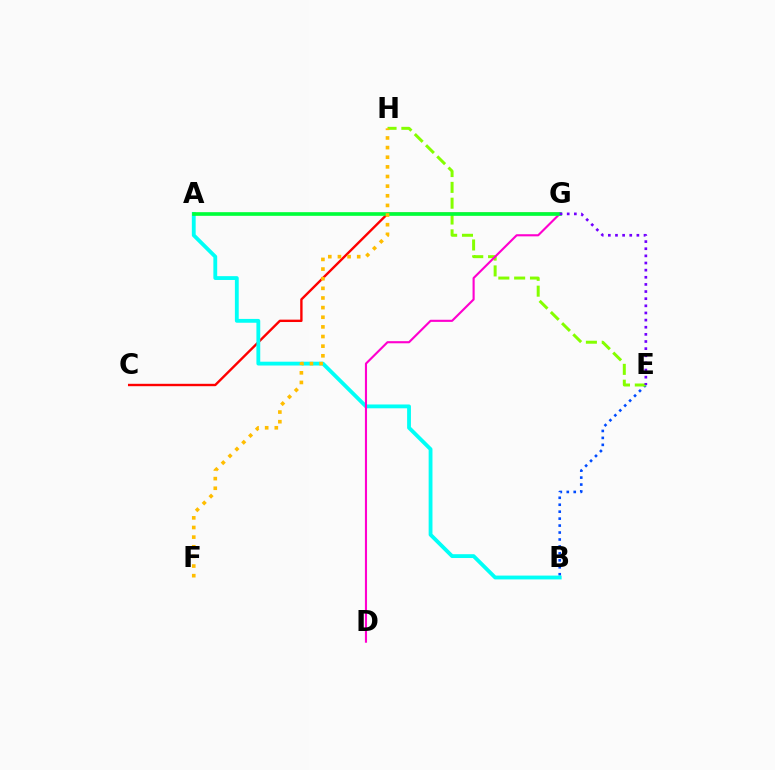{('C', 'G'): [{'color': '#ff0000', 'line_style': 'solid', 'thickness': 1.71}], ('B', 'E'): [{'color': '#004bff', 'line_style': 'dotted', 'thickness': 1.89}], ('E', 'H'): [{'color': '#84ff00', 'line_style': 'dashed', 'thickness': 2.15}], ('A', 'B'): [{'color': '#00fff6', 'line_style': 'solid', 'thickness': 2.75}], ('D', 'G'): [{'color': '#ff00cf', 'line_style': 'solid', 'thickness': 1.53}], ('A', 'G'): [{'color': '#00ff39', 'line_style': 'solid', 'thickness': 2.63}], ('F', 'H'): [{'color': '#ffbd00', 'line_style': 'dotted', 'thickness': 2.62}], ('E', 'G'): [{'color': '#7200ff', 'line_style': 'dotted', 'thickness': 1.94}]}